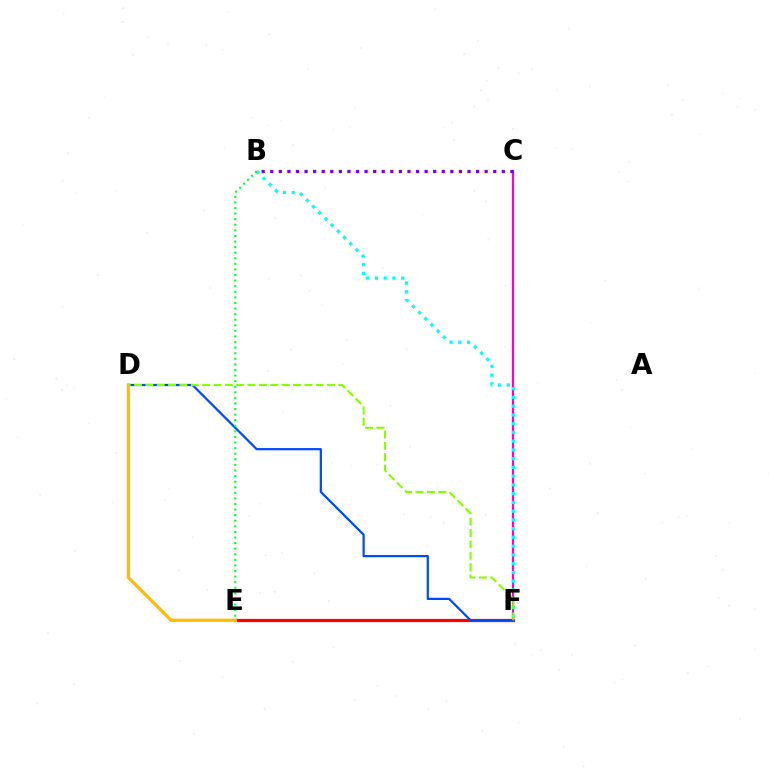{('C', 'F'): [{'color': '#ff00cf', 'line_style': 'solid', 'thickness': 1.58}], ('B', 'F'): [{'color': '#00fff6', 'line_style': 'dotted', 'thickness': 2.38}], ('E', 'F'): [{'color': '#ff0000', 'line_style': 'solid', 'thickness': 2.31}], ('D', 'F'): [{'color': '#004bff', 'line_style': 'solid', 'thickness': 1.61}, {'color': '#84ff00', 'line_style': 'dashed', 'thickness': 1.54}], ('B', 'C'): [{'color': '#7200ff', 'line_style': 'dotted', 'thickness': 2.33}], ('B', 'E'): [{'color': '#00ff39', 'line_style': 'dotted', 'thickness': 1.52}], ('D', 'E'): [{'color': '#ffbd00', 'line_style': 'solid', 'thickness': 2.34}]}